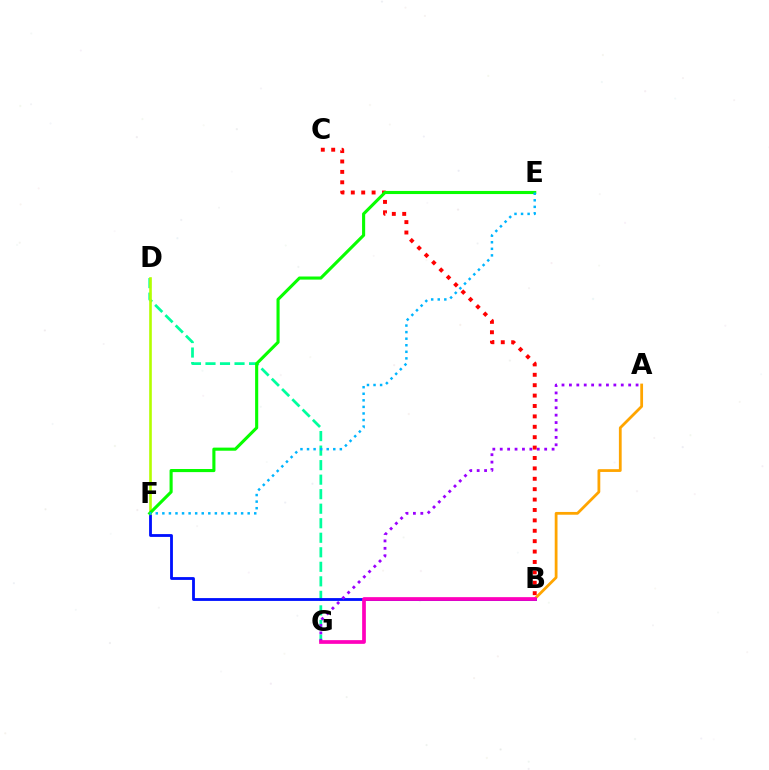{('A', 'B'): [{'color': '#ffa500', 'line_style': 'solid', 'thickness': 2.0}], ('D', 'G'): [{'color': '#00ff9d', 'line_style': 'dashed', 'thickness': 1.97}], ('B', 'F'): [{'color': '#0010ff', 'line_style': 'solid', 'thickness': 2.03}], ('D', 'F'): [{'color': '#b3ff00', 'line_style': 'solid', 'thickness': 1.89}], ('B', 'C'): [{'color': '#ff0000', 'line_style': 'dotted', 'thickness': 2.83}], ('A', 'G'): [{'color': '#9b00ff', 'line_style': 'dotted', 'thickness': 2.01}], ('E', 'F'): [{'color': '#08ff00', 'line_style': 'solid', 'thickness': 2.23}, {'color': '#00b5ff', 'line_style': 'dotted', 'thickness': 1.78}], ('B', 'G'): [{'color': '#ff00bd', 'line_style': 'solid', 'thickness': 2.67}]}